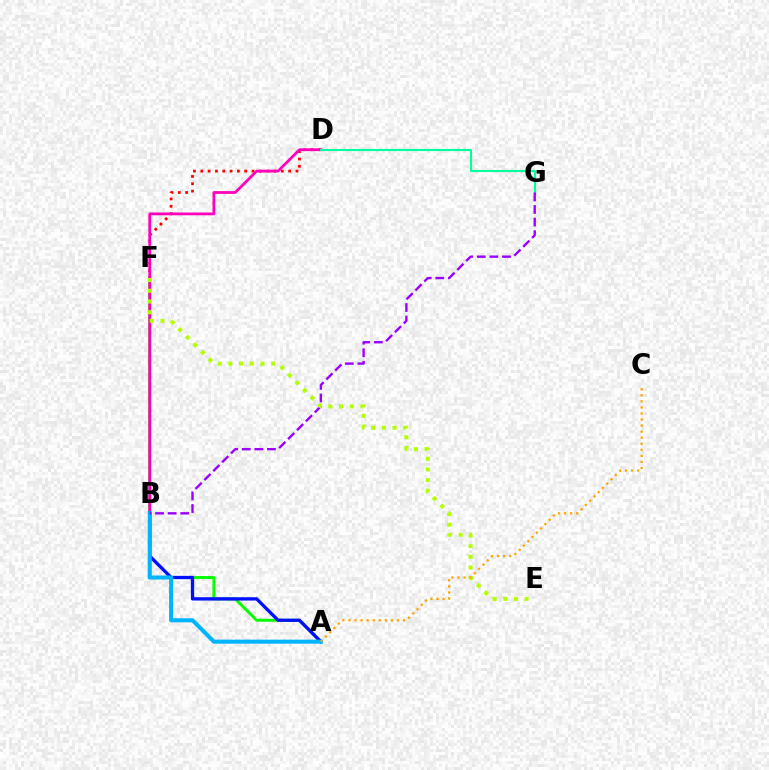{('A', 'F'): [{'color': '#08ff00', 'line_style': 'solid', 'thickness': 2.1}], ('D', 'F'): [{'color': '#ff0000', 'line_style': 'dotted', 'thickness': 1.99}], ('B', 'D'): [{'color': '#ff00bd', 'line_style': 'solid', 'thickness': 2.0}], ('A', 'B'): [{'color': '#0010ff', 'line_style': 'solid', 'thickness': 2.38}, {'color': '#00b5ff', 'line_style': 'solid', 'thickness': 2.91}], ('D', 'G'): [{'color': '#00ff9d', 'line_style': 'solid', 'thickness': 1.53}], ('B', 'G'): [{'color': '#9b00ff', 'line_style': 'dashed', 'thickness': 1.71}], ('E', 'F'): [{'color': '#b3ff00', 'line_style': 'dotted', 'thickness': 2.91}], ('A', 'C'): [{'color': '#ffa500', 'line_style': 'dotted', 'thickness': 1.65}]}